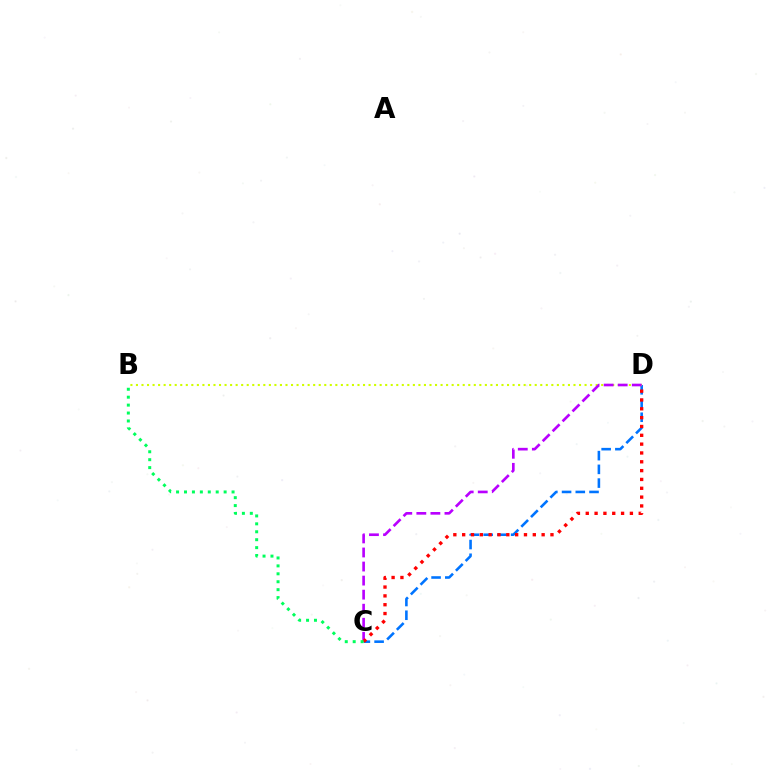{('C', 'D'): [{'color': '#0074ff', 'line_style': 'dashed', 'thickness': 1.86}, {'color': '#b900ff', 'line_style': 'dashed', 'thickness': 1.91}, {'color': '#ff0000', 'line_style': 'dotted', 'thickness': 2.4}], ('B', 'D'): [{'color': '#d1ff00', 'line_style': 'dotted', 'thickness': 1.5}], ('B', 'C'): [{'color': '#00ff5c', 'line_style': 'dotted', 'thickness': 2.15}]}